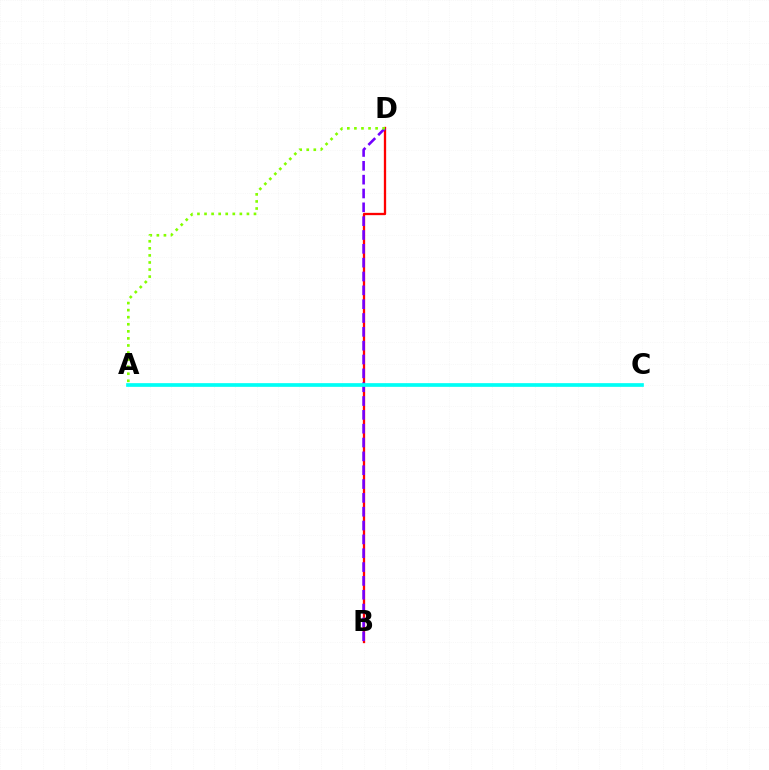{('B', 'D'): [{'color': '#ff0000', 'line_style': 'solid', 'thickness': 1.66}, {'color': '#7200ff', 'line_style': 'dashed', 'thickness': 1.88}], ('A', 'C'): [{'color': '#00fff6', 'line_style': 'solid', 'thickness': 2.66}], ('A', 'D'): [{'color': '#84ff00', 'line_style': 'dotted', 'thickness': 1.92}]}